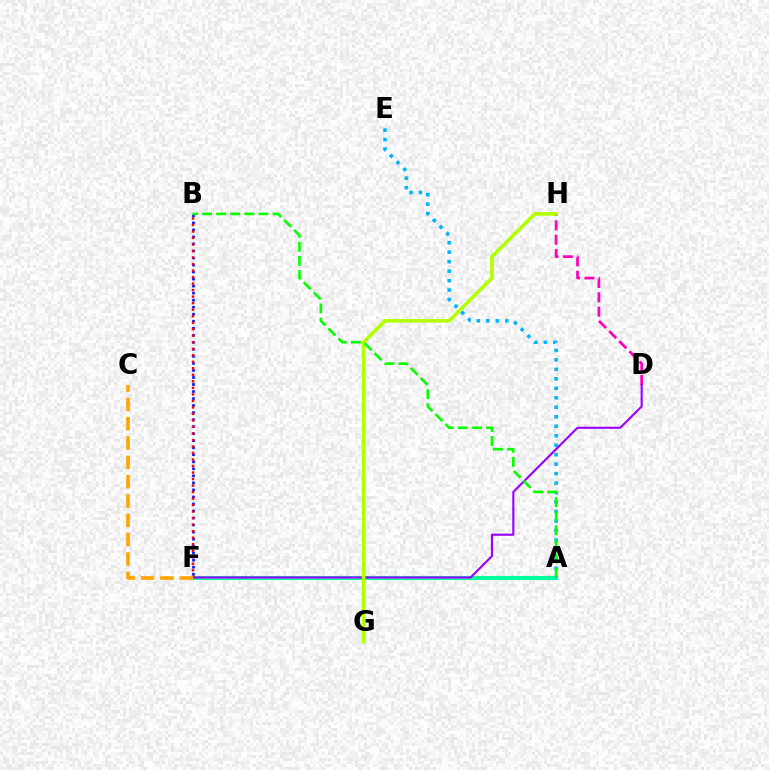{('B', 'F'): [{'color': '#0010ff', 'line_style': 'dotted', 'thickness': 1.91}, {'color': '#ff0000', 'line_style': 'dotted', 'thickness': 1.77}], ('A', 'F'): [{'color': '#00ff9d', 'line_style': 'solid', 'thickness': 2.97}], ('A', 'E'): [{'color': '#00b5ff', 'line_style': 'dotted', 'thickness': 2.58}], ('D', 'H'): [{'color': '#ff00bd', 'line_style': 'dashed', 'thickness': 1.95}], ('D', 'F'): [{'color': '#9b00ff', 'line_style': 'solid', 'thickness': 1.53}], ('C', 'F'): [{'color': '#ffa500', 'line_style': 'dashed', 'thickness': 2.62}], ('G', 'H'): [{'color': '#b3ff00', 'line_style': 'solid', 'thickness': 2.6}], ('A', 'B'): [{'color': '#08ff00', 'line_style': 'dashed', 'thickness': 1.91}]}